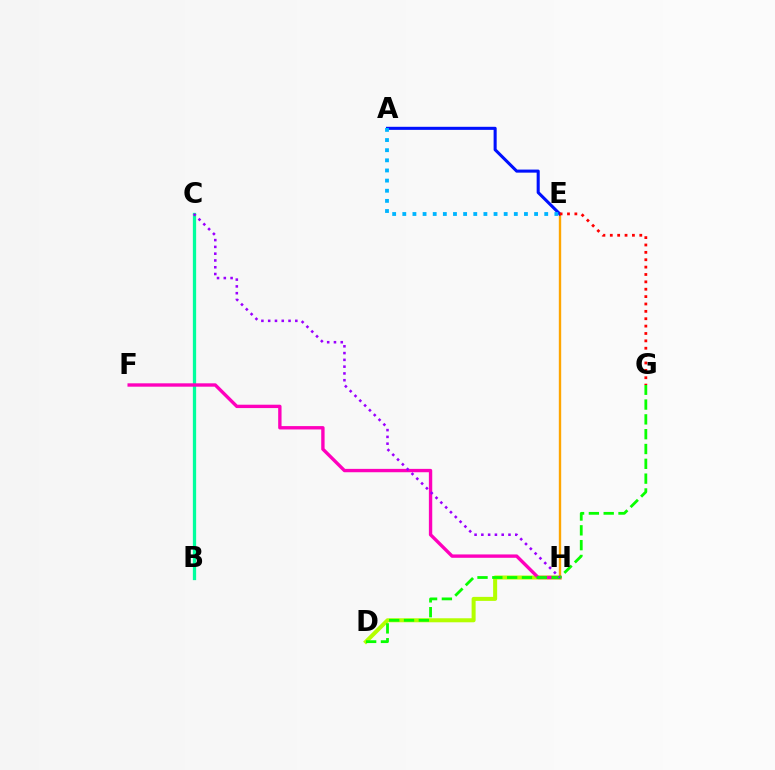{('E', 'H'): [{'color': '#ffa500', 'line_style': 'solid', 'thickness': 1.71}], ('B', 'C'): [{'color': '#00ff9d', 'line_style': 'solid', 'thickness': 2.36}], ('D', 'H'): [{'color': '#b3ff00', 'line_style': 'solid', 'thickness': 2.89}], ('F', 'H'): [{'color': '#ff00bd', 'line_style': 'solid', 'thickness': 2.42}], ('D', 'G'): [{'color': '#08ff00', 'line_style': 'dashed', 'thickness': 2.01}], ('A', 'E'): [{'color': '#0010ff', 'line_style': 'solid', 'thickness': 2.21}, {'color': '#00b5ff', 'line_style': 'dotted', 'thickness': 2.75}], ('C', 'H'): [{'color': '#9b00ff', 'line_style': 'dotted', 'thickness': 1.84}], ('E', 'G'): [{'color': '#ff0000', 'line_style': 'dotted', 'thickness': 2.0}]}